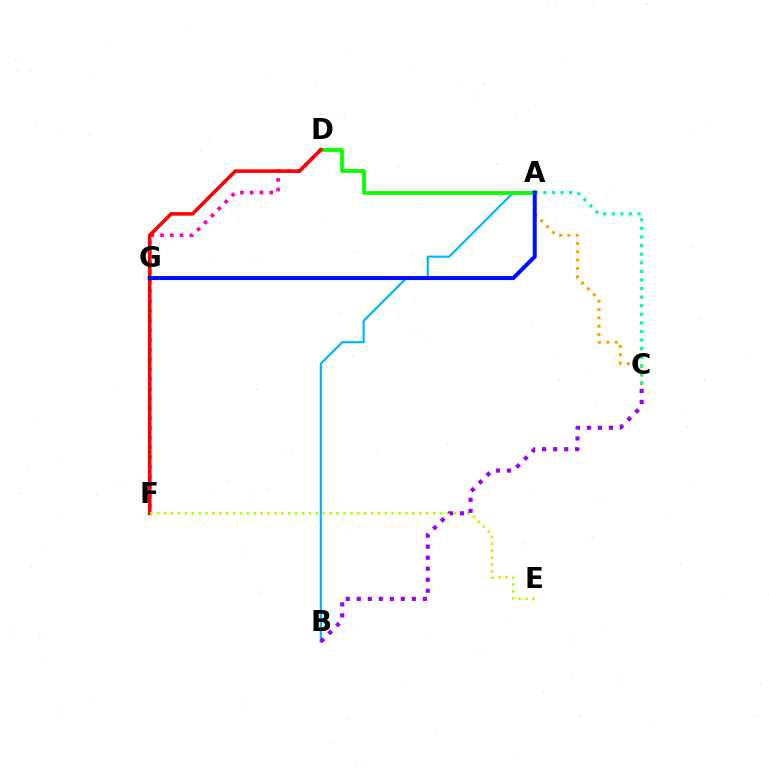{('D', 'F'): [{'color': '#ff00bd', 'line_style': 'dotted', 'thickness': 2.65}, {'color': '#ff0000', 'line_style': 'solid', 'thickness': 2.57}], ('A', 'B'): [{'color': '#00b5ff', 'line_style': 'solid', 'thickness': 1.56}], ('A', 'C'): [{'color': '#ffa500', 'line_style': 'dotted', 'thickness': 2.26}, {'color': '#00ff9d', 'line_style': 'dotted', 'thickness': 2.33}], ('A', 'D'): [{'color': '#08ff00', 'line_style': 'solid', 'thickness': 2.74}], ('A', 'G'): [{'color': '#0010ff', 'line_style': 'solid', 'thickness': 2.9}], ('E', 'F'): [{'color': '#b3ff00', 'line_style': 'dotted', 'thickness': 1.87}], ('B', 'C'): [{'color': '#9b00ff', 'line_style': 'dotted', 'thickness': 2.99}]}